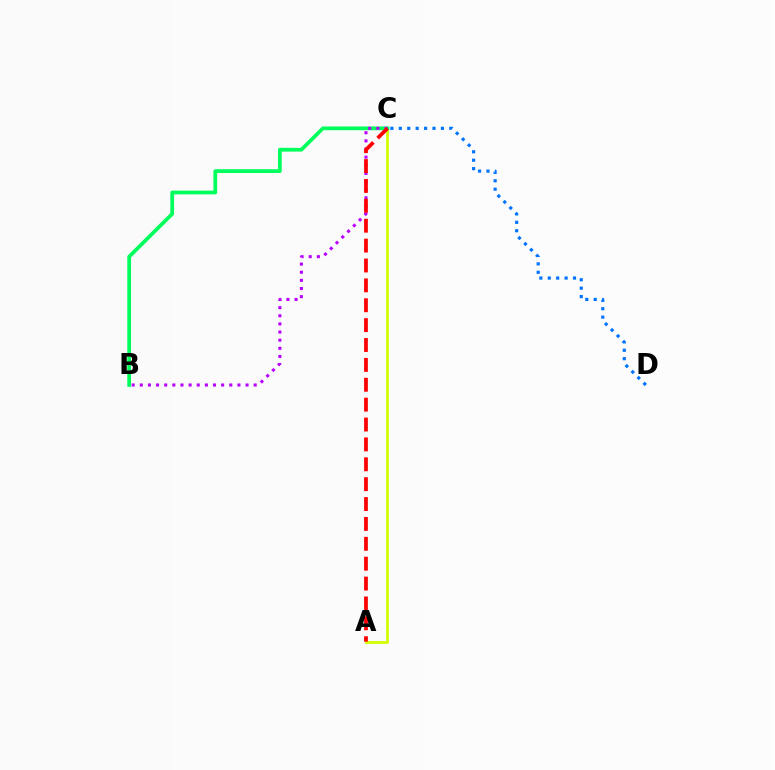{('A', 'C'): [{'color': '#d1ff00', 'line_style': 'solid', 'thickness': 2.02}, {'color': '#ff0000', 'line_style': 'dashed', 'thickness': 2.7}], ('B', 'C'): [{'color': '#00ff5c', 'line_style': 'solid', 'thickness': 2.7}, {'color': '#b900ff', 'line_style': 'dotted', 'thickness': 2.21}], ('C', 'D'): [{'color': '#0074ff', 'line_style': 'dotted', 'thickness': 2.29}]}